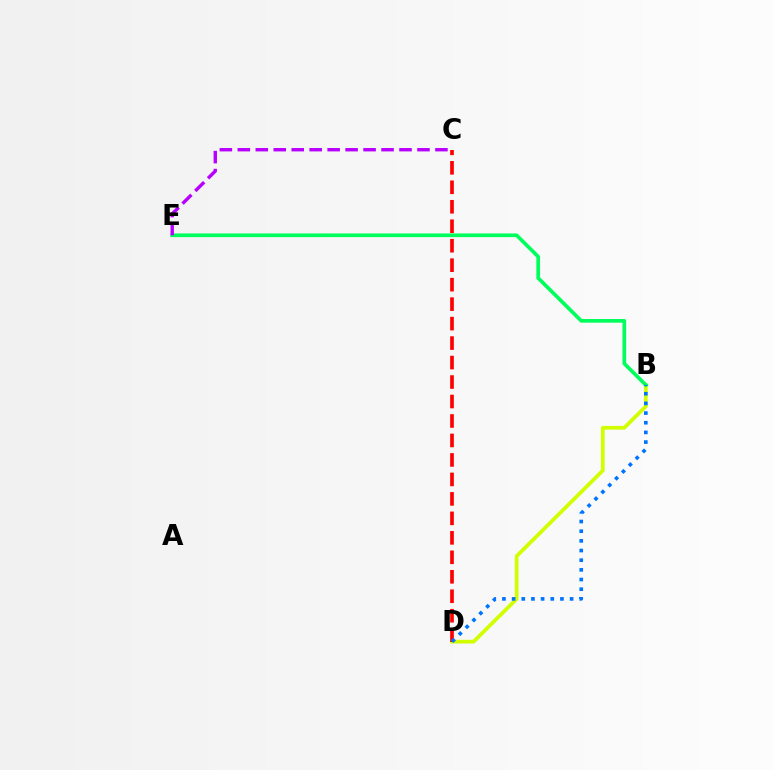{('B', 'D'): [{'color': '#d1ff00', 'line_style': 'solid', 'thickness': 2.7}, {'color': '#0074ff', 'line_style': 'dotted', 'thickness': 2.63}], ('B', 'E'): [{'color': '#00ff5c', 'line_style': 'solid', 'thickness': 2.65}], ('C', 'D'): [{'color': '#ff0000', 'line_style': 'dashed', 'thickness': 2.65}], ('C', 'E'): [{'color': '#b900ff', 'line_style': 'dashed', 'thickness': 2.44}]}